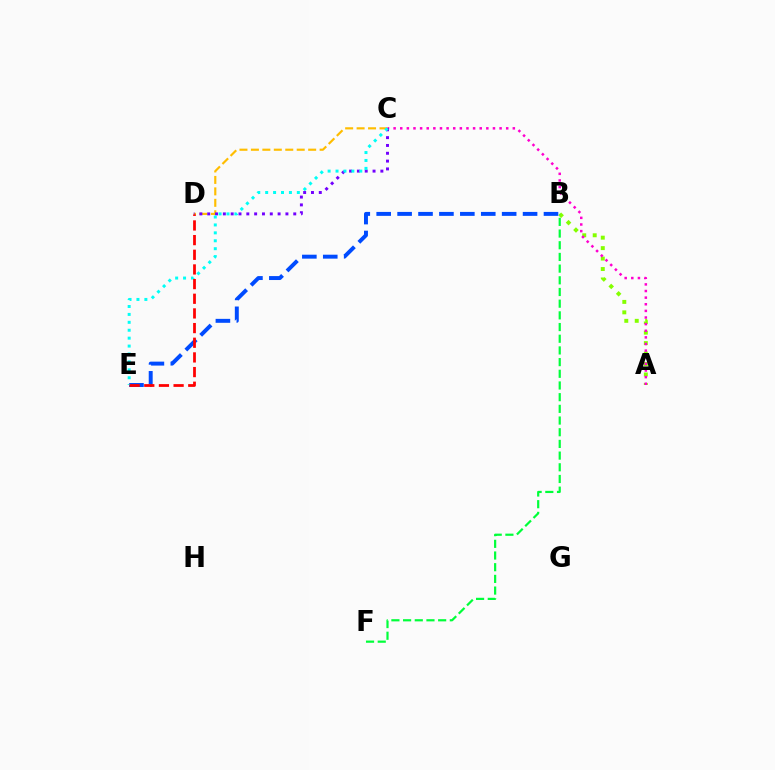{('C', 'D'): [{'color': '#ffbd00', 'line_style': 'dashed', 'thickness': 1.56}, {'color': '#7200ff', 'line_style': 'dotted', 'thickness': 2.13}], ('A', 'B'): [{'color': '#84ff00', 'line_style': 'dotted', 'thickness': 2.84}], ('A', 'C'): [{'color': '#ff00cf', 'line_style': 'dotted', 'thickness': 1.8}], ('B', 'E'): [{'color': '#004bff', 'line_style': 'dashed', 'thickness': 2.84}], ('C', 'E'): [{'color': '#00fff6', 'line_style': 'dotted', 'thickness': 2.15}], ('B', 'F'): [{'color': '#00ff39', 'line_style': 'dashed', 'thickness': 1.59}], ('D', 'E'): [{'color': '#ff0000', 'line_style': 'dashed', 'thickness': 1.99}]}